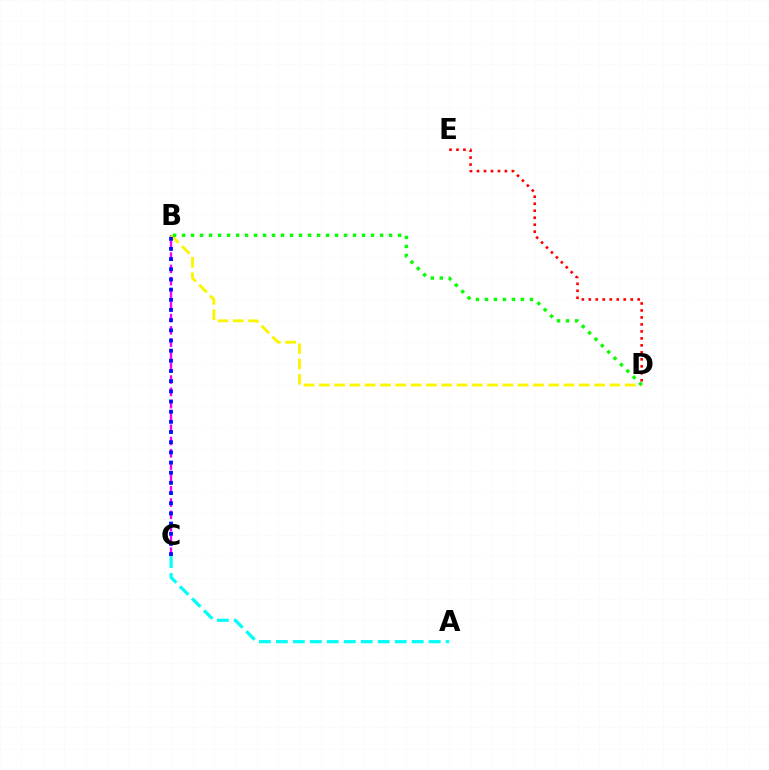{('B', 'C'): [{'color': '#ee00ff', 'line_style': 'dashed', 'thickness': 1.67}, {'color': '#0010ff', 'line_style': 'dotted', 'thickness': 2.76}], ('B', 'D'): [{'color': '#fcf500', 'line_style': 'dashed', 'thickness': 2.08}, {'color': '#08ff00', 'line_style': 'dotted', 'thickness': 2.44}], ('A', 'C'): [{'color': '#00fff6', 'line_style': 'dashed', 'thickness': 2.31}], ('D', 'E'): [{'color': '#ff0000', 'line_style': 'dotted', 'thickness': 1.9}]}